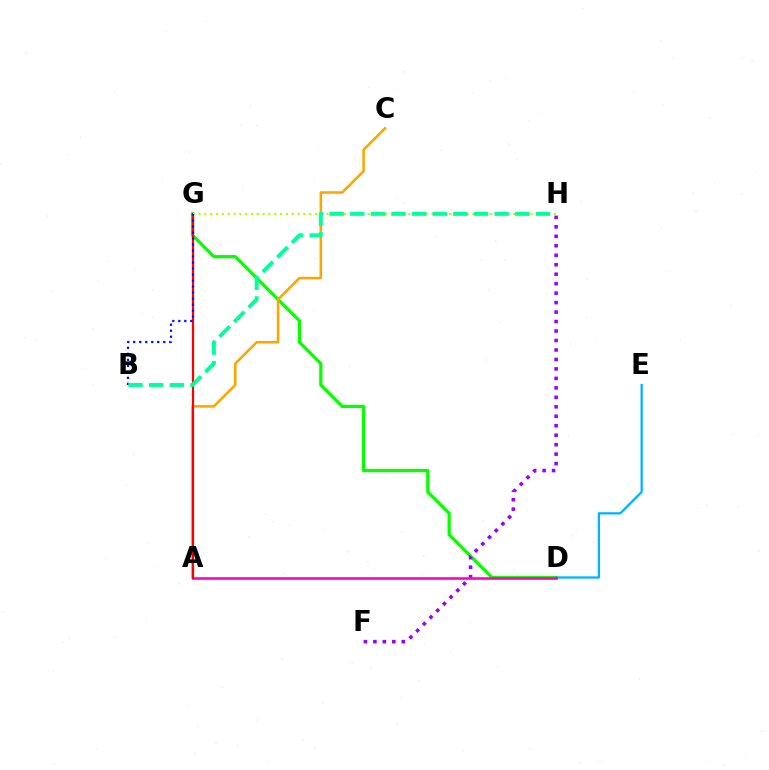{('D', 'G'): [{'color': '#08ff00', 'line_style': 'solid', 'thickness': 2.33}], ('D', 'E'): [{'color': '#00b5ff', 'line_style': 'solid', 'thickness': 1.65}], ('F', 'H'): [{'color': '#9b00ff', 'line_style': 'dotted', 'thickness': 2.57}], ('A', 'C'): [{'color': '#ffa500', 'line_style': 'solid', 'thickness': 1.84}], ('A', 'D'): [{'color': '#ff00bd', 'line_style': 'solid', 'thickness': 1.85}], ('A', 'G'): [{'color': '#ff0000', 'line_style': 'solid', 'thickness': 1.6}], ('G', 'H'): [{'color': '#b3ff00', 'line_style': 'dotted', 'thickness': 1.58}], ('B', 'G'): [{'color': '#0010ff', 'line_style': 'dotted', 'thickness': 1.63}], ('B', 'H'): [{'color': '#00ff9d', 'line_style': 'dashed', 'thickness': 2.8}]}